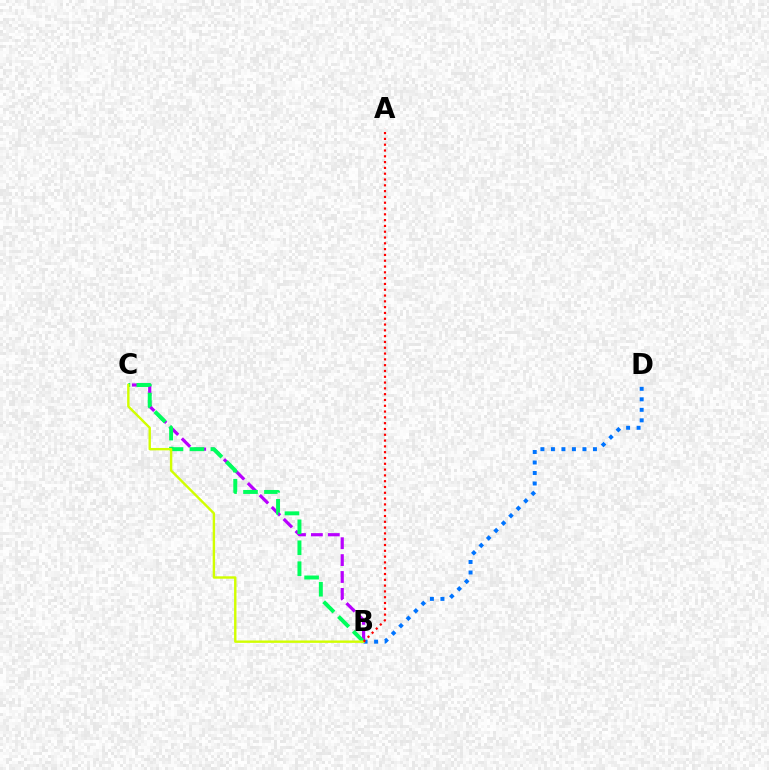{('B', 'C'): [{'color': '#b900ff', 'line_style': 'dashed', 'thickness': 2.3}, {'color': '#00ff5c', 'line_style': 'dashed', 'thickness': 2.85}, {'color': '#d1ff00', 'line_style': 'solid', 'thickness': 1.72}], ('B', 'D'): [{'color': '#0074ff', 'line_style': 'dotted', 'thickness': 2.85}], ('A', 'B'): [{'color': '#ff0000', 'line_style': 'dotted', 'thickness': 1.58}]}